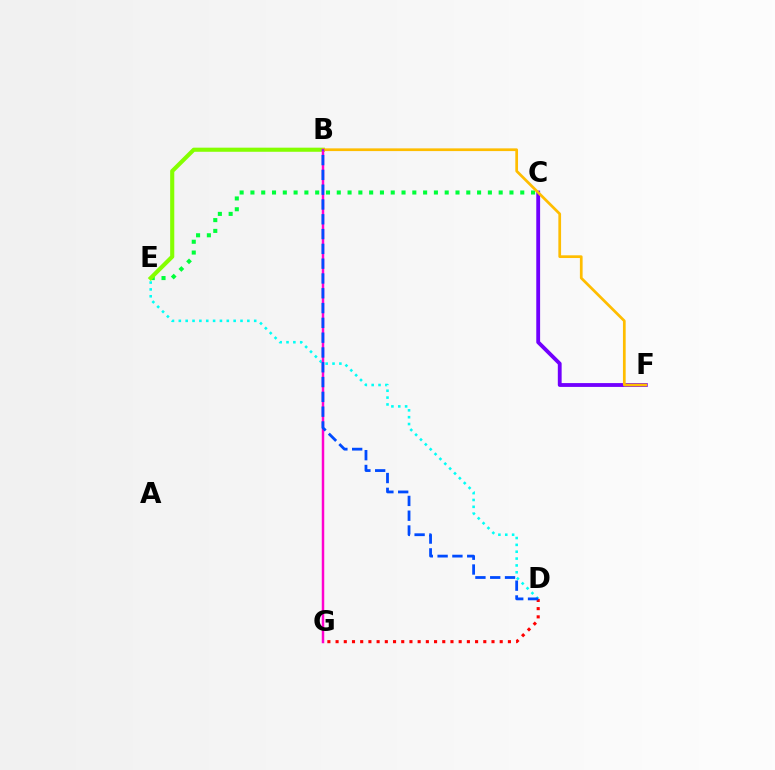{('C', 'E'): [{'color': '#00ff39', 'line_style': 'dotted', 'thickness': 2.93}], ('B', 'E'): [{'color': '#84ff00', 'line_style': 'solid', 'thickness': 2.96}], ('D', 'G'): [{'color': '#ff0000', 'line_style': 'dotted', 'thickness': 2.23}], ('C', 'F'): [{'color': '#7200ff', 'line_style': 'solid', 'thickness': 2.75}], ('B', 'F'): [{'color': '#ffbd00', 'line_style': 'solid', 'thickness': 1.96}], ('D', 'E'): [{'color': '#00fff6', 'line_style': 'dotted', 'thickness': 1.86}], ('B', 'G'): [{'color': '#ff00cf', 'line_style': 'solid', 'thickness': 1.79}], ('B', 'D'): [{'color': '#004bff', 'line_style': 'dashed', 'thickness': 2.01}]}